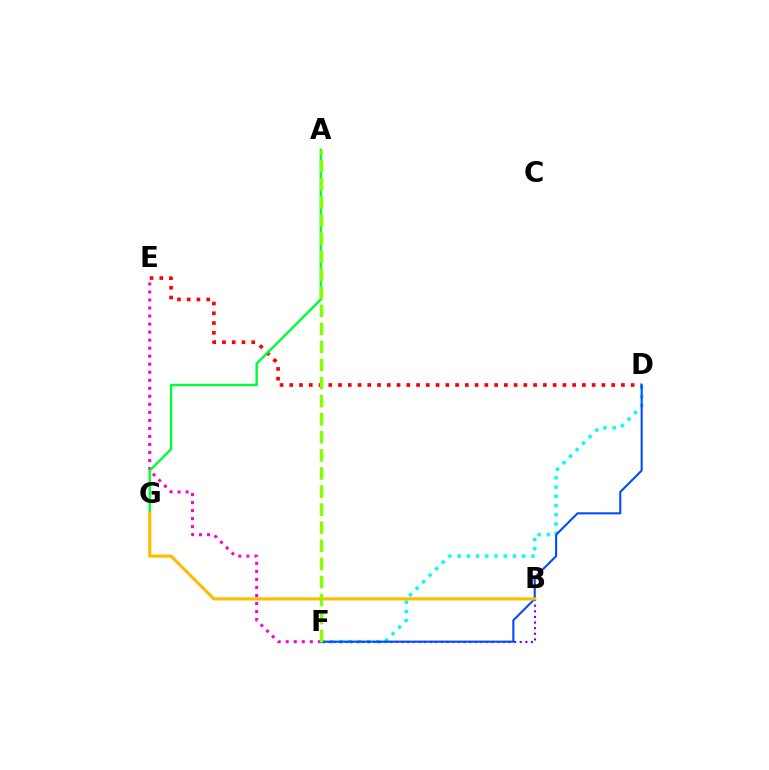{('D', 'F'): [{'color': '#00fff6', 'line_style': 'dotted', 'thickness': 2.51}, {'color': '#004bff', 'line_style': 'solid', 'thickness': 1.51}], ('E', 'F'): [{'color': '#ff00cf', 'line_style': 'dotted', 'thickness': 2.18}], ('B', 'F'): [{'color': '#7200ff', 'line_style': 'dotted', 'thickness': 1.53}], ('D', 'E'): [{'color': '#ff0000', 'line_style': 'dotted', 'thickness': 2.65}], ('A', 'G'): [{'color': '#00ff39', 'line_style': 'solid', 'thickness': 1.74}], ('B', 'G'): [{'color': '#ffbd00', 'line_style': 'solid', 'thickness': 2.28}], ('A', 'F'): [{'color': '#84ff00', 'line_style': 'dashed', 'thickness': 2.46}]}